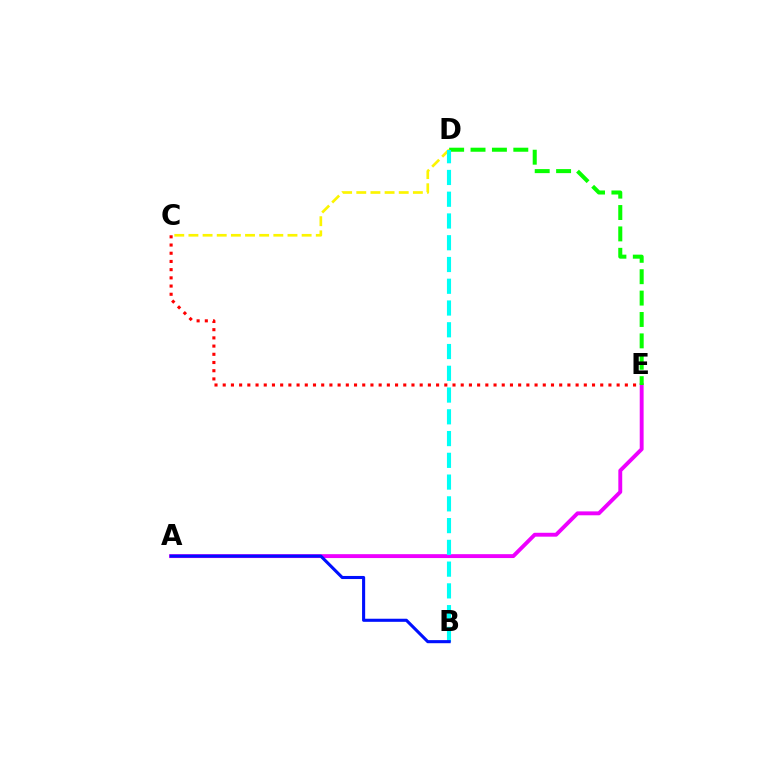{('C', 'E'): [{'color': '#ff0000', 'line_style': 'dotted', 'thickness': 2.23}], ('A', 'E'): [{'color': '#ee00ff', 'line_style': 'solid', 'thickness': 2.8}], ('D', 'E'): [{'color': '#08ff00', 'line_style': 'dashed', 'thickness': 2.91}], ('C', 'D'): [{'color': '#fcf500', 'line_style': 'dashed', 'thickness': 1.92}], ('B', 'D'): [{'color': '#00fff6', 'line_style': 'dashed', 'thickness': 2.96}], ('A', 'B'): [{'color': '#0010ff', 'line_style': 'solid', 'thickness': 2.22}]}